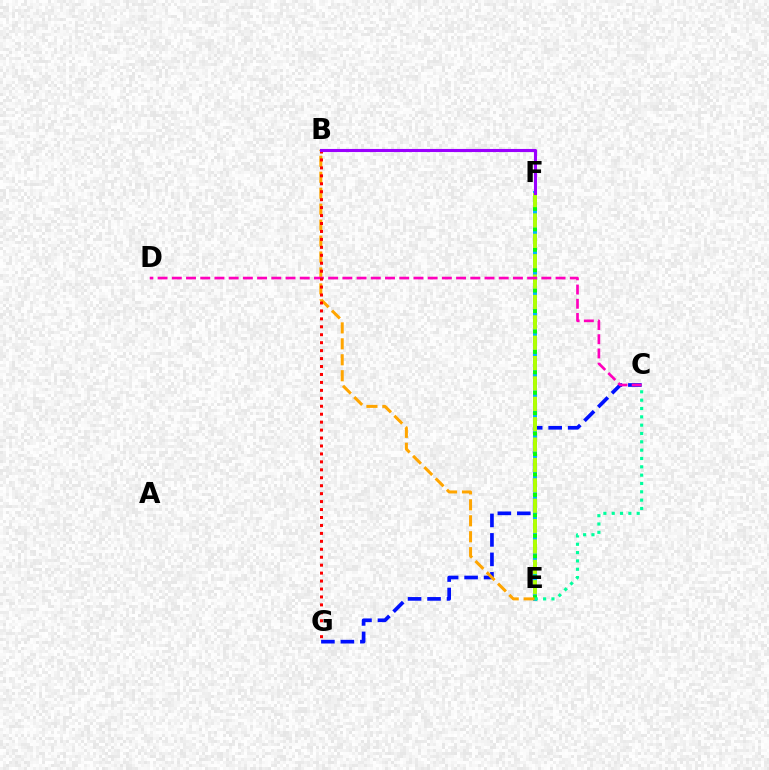{('C', 'G'): [{'color': '#0010ff', 'line_style': 'dashed', 'thickness': 2.65}], ('E', 'F'): [{'color': '#00b5ff', 'line_style': 'solid', 'thickness': 2.87}, {'color': '#08ff00', 'line_style': 'dotted', 'thickness': 2.78}, {'color': '#b3ff00', 'line_style': 'dashed', 'thickness': 2.77}], ('B', 'E'): [{'color': '#ffa500', 'line_style': 'dashed', 'thickness': 2.17}], ('C', 'D'): [{'color': '#ff00bd', 'line_style': 'dashed', 'thickness': 1.93}], ('B', 'G'): [{'color': '#ff0000', 'line_style': 'dotted', 'thickness': 2.16}], ('C', 'E'): [{'color': '#00ff9d', 'line_style': 'dotted', 'thickness': 2.26}], ('B', 'F'): [{'color': '#9b00ff', 'line_style': 'solid', 'thickness': 2.23}]}